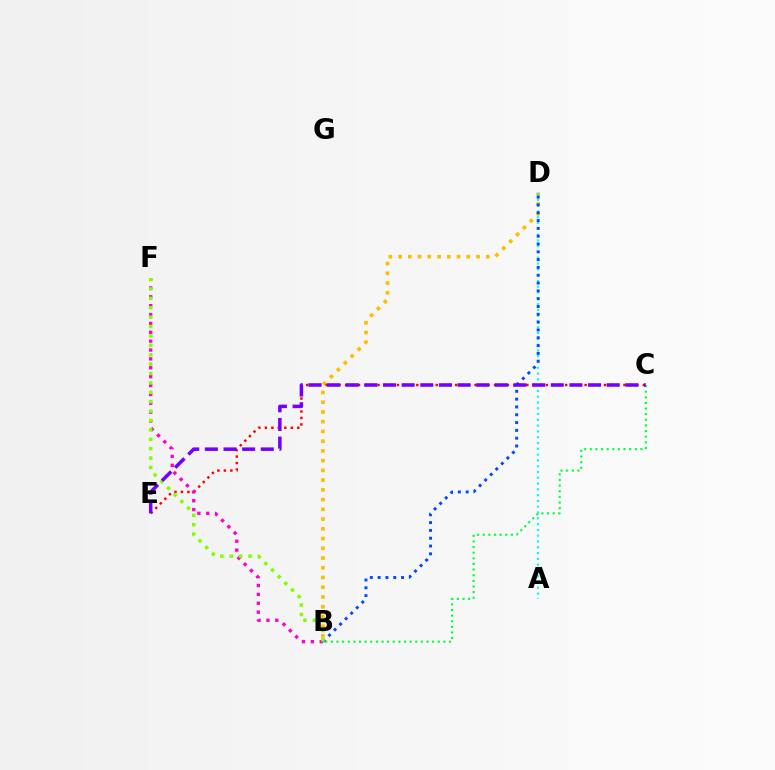{('B', 'D'): [{'color': '#ffbd00', 'line_style': 'dotted', 'thickness': 2.65}, {'color': '#004bff', 'line_style': 'dotted', 'thickness': 2.12}], ('C', 'E'): [{'color': '#ff0000', 'line_style': 'dotted', 'thickness': 1.76}, {'color': '#7200ff', 'line_style': 'dashed', 'thickness': 2.53}], ('A', 'D'): [{'color': '#00fff6', 'line_style': 'dotted', 'thickness': 1.57}], ('B', 'C'): [{'color': '#00ff39', 'line_style': 'dotted', 'thickness': 1.53}], ('B', 'F'): [{'color': '#ff00cf', 'line_style': 'dotted', 'thickness': 2.41}, {'color': '#84ff00', 'line_style': 'dotted', 'thickness': 2.55}]}